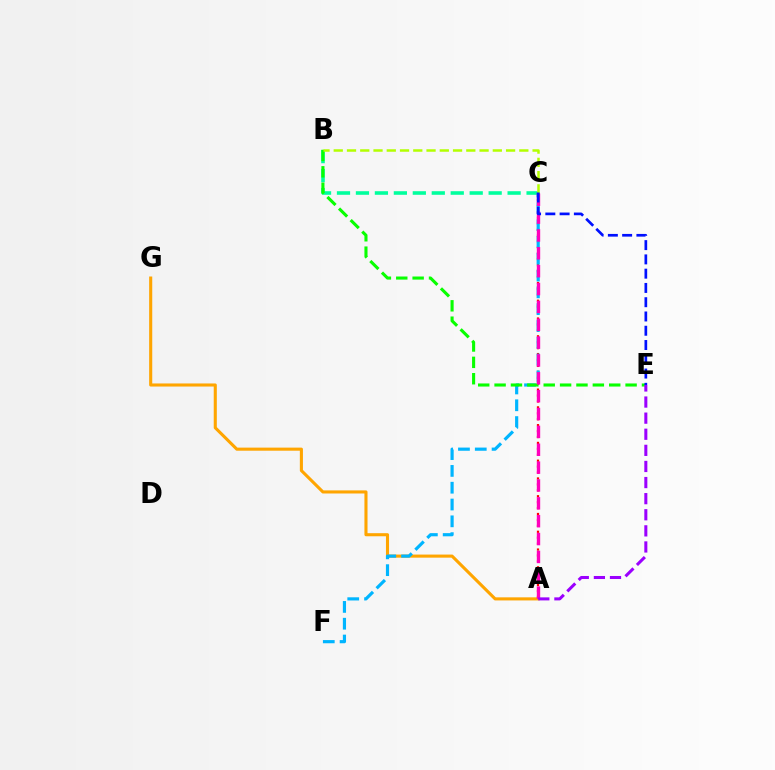{('B', 'C'): [{'color': '#00ff9d', 'line_style': 'dashed', 'thickness': 2.58}, {'color': '#b3ff00', 'line_style': 'dashed', 'thickness': 1.8}], ('A', 'G'): [{'color': '#ffa500', 'line_style': 'solid', 'thickness': 2.22}], ('A', 'C'): [{'color': '#ff0000', 'line_style': 'dotted', 'thickness': 1.61}, {'color': '#ff00bd', 'line_style': 'dashed', 'thickness': 2.43}], ('C', 'F'): [{'color': '#00b5ff', 'line_style': 'dashed', 'thickness': 2.28}], ('B', 'E'): [{'color': '#08ff00', 'line_style': 'dashed', 'thickness': 2.22}], ('C', 'E'): [{'color': '#0010ff', 'line_style': 'dashed', 'thickness': 1.94}], ('A', 'E'): [{'color': '#9b00ff', 'line_style': 'dashed', 'thickness': 2.19}]}